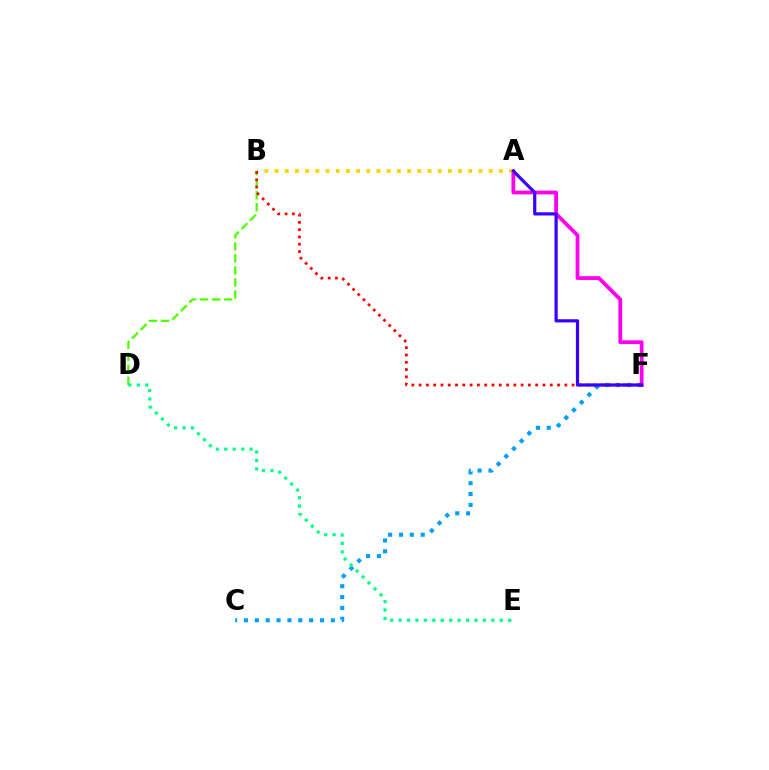{('A', 'F'): [{'color': '#ff00ed', 'line_style': 'solid', 'thickness': 2.72}, {'color': '#3700ff', 'line_style': 'solid', 'thickness': 2.3}], ('B', 'D'): [{'color': '#4fff00', 'line_style': 'dashed', 'thickness': 1.63}], ('A', 'B'): [{'color': '#ffd500', 'line_style': 'dotted', 'thickness': 2.77}], ('C', 'F'): [{'color': '#009eff', 'line_style': 'dotted', 'thickness': 2.95}], ('B', 'F'): [{'color': '#ff0000', 'line_style': 'dotted', 'thickness': 1.98}], ('D', 'E'): [{'color': '#00ff86', 'line_style': 'dotted', 'thickness': 2.29}]}